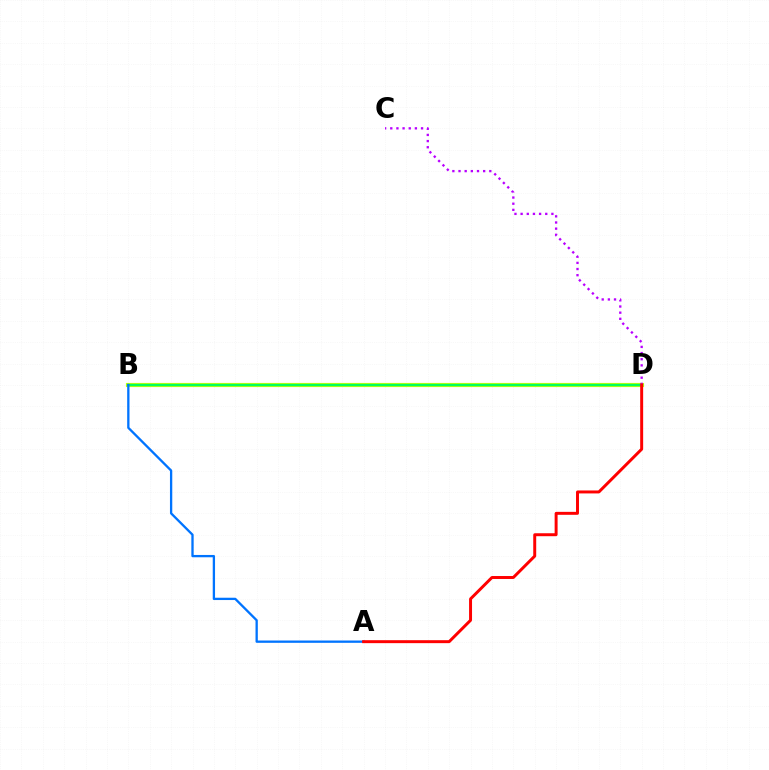{('B', 'D'): [{'color': '#d1ff00', 'line_style': 'solid', 'thickness': 3.0}, {'color': '#00ff5c', 'line_style': 'solid', 'thickness': 1.74}], ('A', 'B'): [{'color': '#0074ff', 'line_style': 'solid', 'thickness': 1.66}], ('C', 'D'): [{'color': '#b900ff', 'line_style': 'dotted', 'thickness': 1.67}], ('A', 'D'): [{'color': '#ff0000', 'line_style': 'solid', 'thickness': 2.13}]}